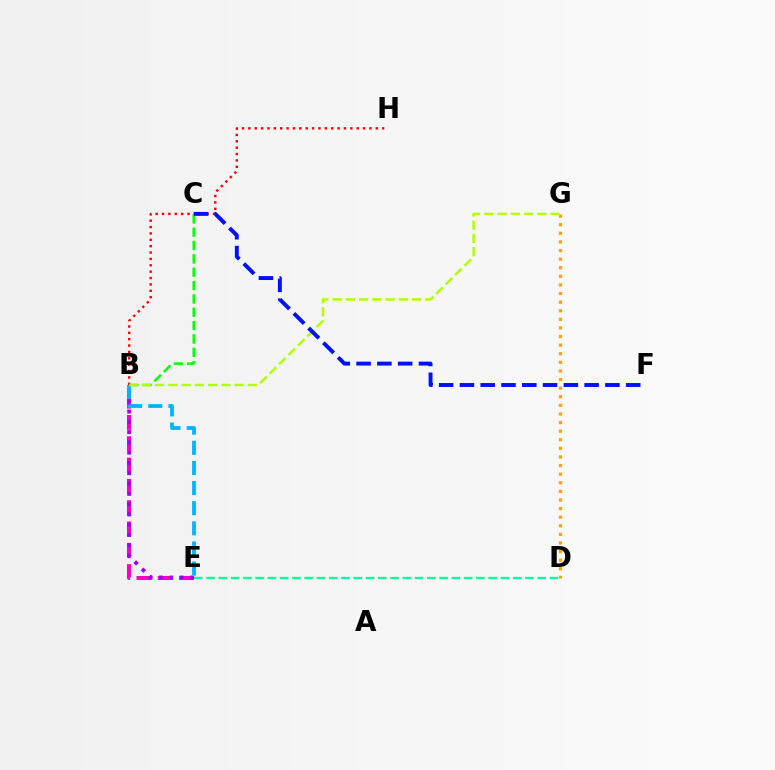{('B', 'E'): [{'color': '#ff00bd', 'line_style': 'dashed', 'thickness': 2.9}, {'color': '#9b00ff', 'line_style': 'dotted', 'thickness': 2.8}, {'color': '#00b5ff', 'line_style': 'dashed', 'thickness': 2.73}], ('B', 'H'): [{'color': '#ff0000', 'line_style': 'dotted', 'thickness': 1.73}], ('B', 'C'): [{'color': '#08ff00', 'line_style': 'dashed', 'thickness': 1.81}], ('D', 'G'): [{'color': '#ffa500', 'line_style': 'dotted', 'thickness': 2.34}], ('B', 'G'): [{'color': '#b3ff00', 'line_style': 'dashed', 'thickness': 1.8}], ('D', 'E'): [{'color': '#00ff9d', 'line_style': 'dashed', 'thickness': 1.67}], ('C', 'F'): [{'color': '#0010ff', 'line_style': 'dashed', 'thickness': 2.82}]}